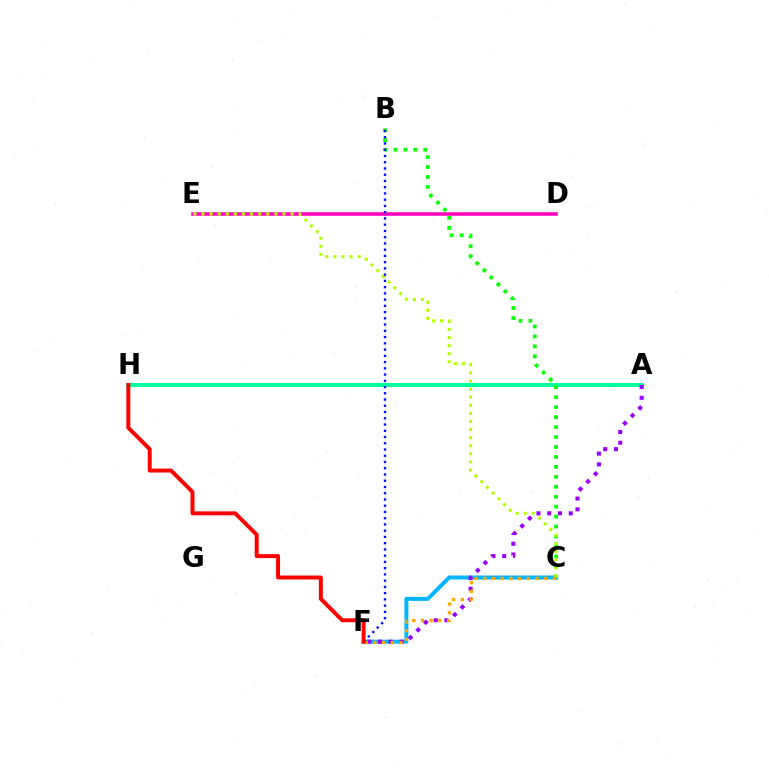{('D', 'E'): [{'color': '#ff00bd', 'line_style': 'solid', 'thickness': 2.54}], ('A', 'H'): [{'color': '#00ff9d', 'line_style': 'solid', 'thickness': 2.88}], ('C', 'F'): [{'color': '#00b5ff', 'line_style': 'solid', 'thickness': 2.85}, {'color': '#ffa500', 'line_style': 'dotted', 'thickness': 2.36}], ('B', 'C'): [{'color': '#08ff00', 'line_style': 'dotted', 'thickness': 2.7}], ('A', 'F'): [{'color': '#9b00ff', 'line_style': 'dotted', 'thickness': 2.92}], ('C', 'E'): [{'color': '#b3ff00', 'line_style': 'dotted', 'thickness': 2.2}], ('B', 'F'): [{'color': '#0010ff', 'line_style': 'dotted', 'thickness': 1.7}], ('F', 'H'): [{'color': '#ff0000', 'line_style': 'solid', 'thickness': 2.85}]}